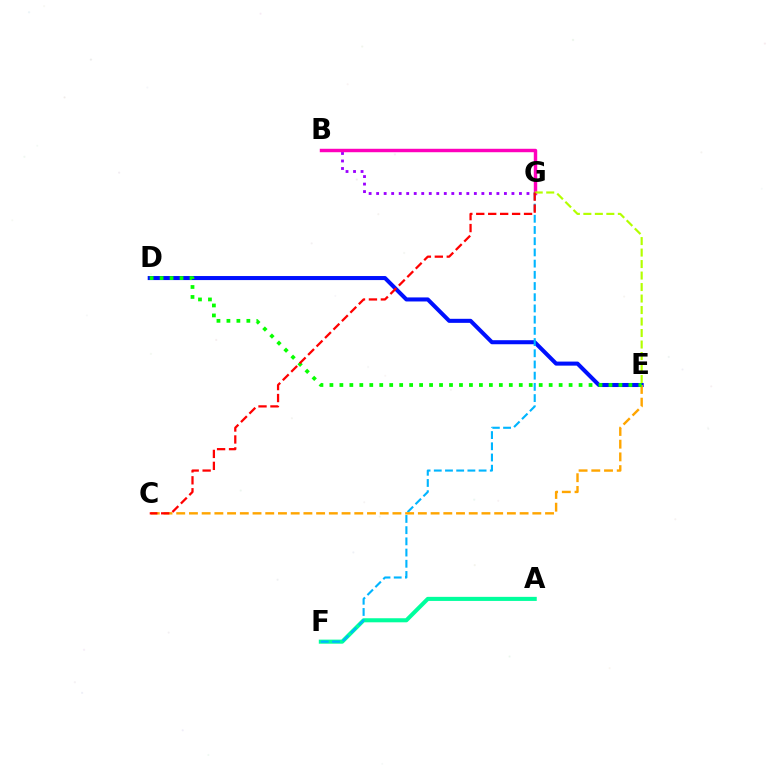{('B', 'G'): [{'color': '#9b00ff', 'line_style': 'dotted', 'thickness': 2.04}, {'color': '#ff00bd', 'line_style': 'solid', 'thickness': 2.47}], ('D', 'E'): [{'color': '#0010ff', 'line_style': 'solid', 'thickness': 2.91}, {'color': '#08ff00', 'line_style': 'dotted', 'thickness': 2.71}], ('A', 'F'): [{'color': '#00ff9d', 'line_style': 'solid', 'thickness': 2.93}], ('F', 'G'): [{'color': '#00b5ff', 'line_style': 'dashed', 'thickness': 1.52}], ('C', 'E'): [{'color': '#ffa500', 'line_style': 'dashed', 'thickness': 1.73}], ('E', 'G'): [{'color': '#b3ff00', 'line_style': 'dashed', 'thickness': 1.56}], ('C', 'G'): [{'color': '#ff0000', 'line_style': 'dashed', 'thickness': 1.62}]}